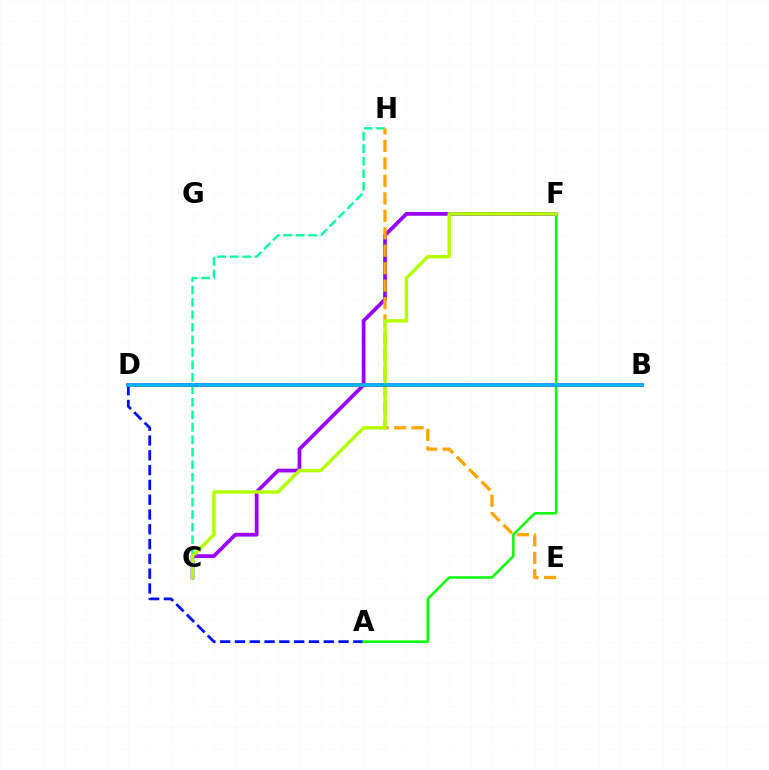{('C', 'F'): [{'color': '#9b00ff', 'line_style': 'solid', 'thickness': 2.69}, {'color': '#b3ff00', 'line_style': 'solid', 'thickness': 2.46}], ('C', 'H'): [{'color': '#00ff9d', 'line_style': 'dashed', 'thickness': 1.7}], ('A', 'D'): [{'color': '#0010ff', 'line_style': 'dashed', 'thickness': 2.01}], ('B', 'D'): [{'color': '#ff00bd', 'line_style': 'solid', 'thickness': 2.74}, {'color': '#ff0000', 'line_style': 'solid', 'thickness': 2.13}, {'color': '#00b5ff', 'line_style': 'solid', 'thickness': 2.65}], ('A', 'F'): [{'color': '#08ff00', 'line_style': 'solid', 'thickness': 1.79}], ('E', 'H'): [{'color': '#ffa500', 'line_style': 'dashed', 'thickness': 2.37}]}